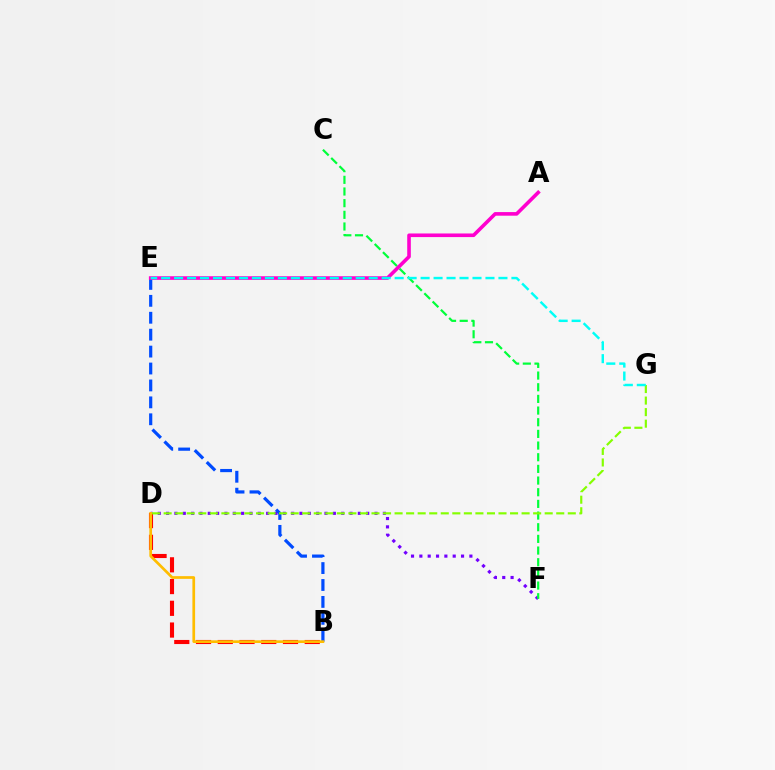{('D', 'F'): [{'color': '#7200ff', 'line_style': 'dotted', 'thickness': 2.27}], ('B', 'E'): [{'color': '#004bff', 'line_style': 'dashed', 'thickness': 2.3}], ('B', 'D'): [{'color': '#ff0000', 'line_style': 'dashed', 'thickness': 2.95}, {'color': '#ffbd00', 'line_style': 'solid', 'thickness': 1.94}], ('C', 'F'): [{'color': '#00ff39', 'line_style': 'dashed', 'thickness': 1.58}], ('A', 'E'): [{'color': '#ff00cf', 'line_style': 'solid', 'thickness': 2.6}], ('D', 'G'): [{'color': '#84ff00', 'line_style': 'dashed', 'thickness': 1.57}], ('E', 'G'): [{'color': '#00fff6', 'line_style': 'dashed', 'thickness': 1.76}]}